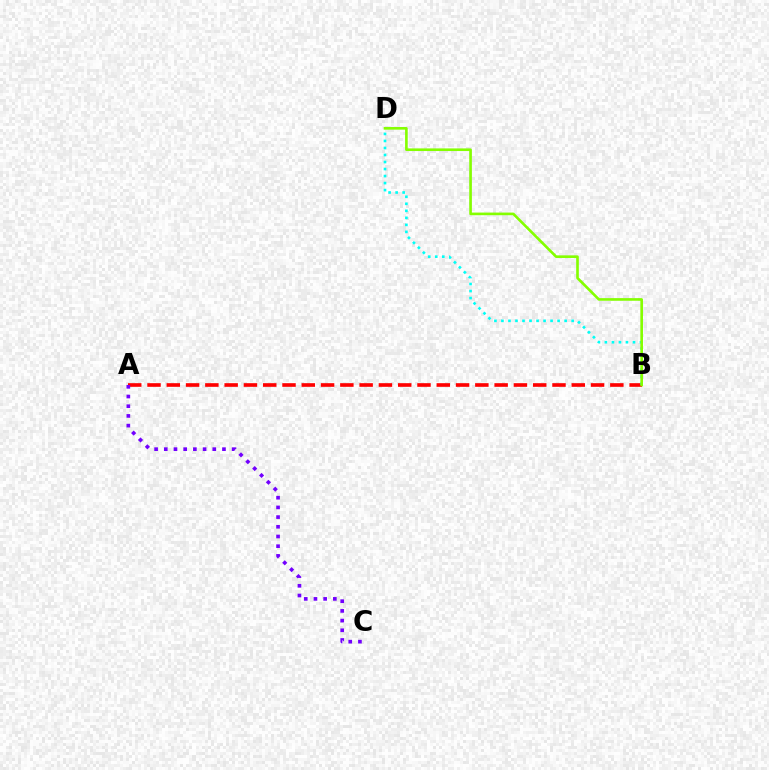{('A', 'B'): [{'color': '#ff0000', 'line_style': 'dashed', 'thickness': 2.62}], ('A', 'C'): [{'color': '#7200ff', 'line_style': 'dotted', 'thickness': 2.63}], ('B', 'D'): [{'color': '#00fff6', 'line_style': 'dotted', 'thickness': 1.91}, {'color': '#84ff00', 'line_style': 'solid', 'thickness': 1.9}]}